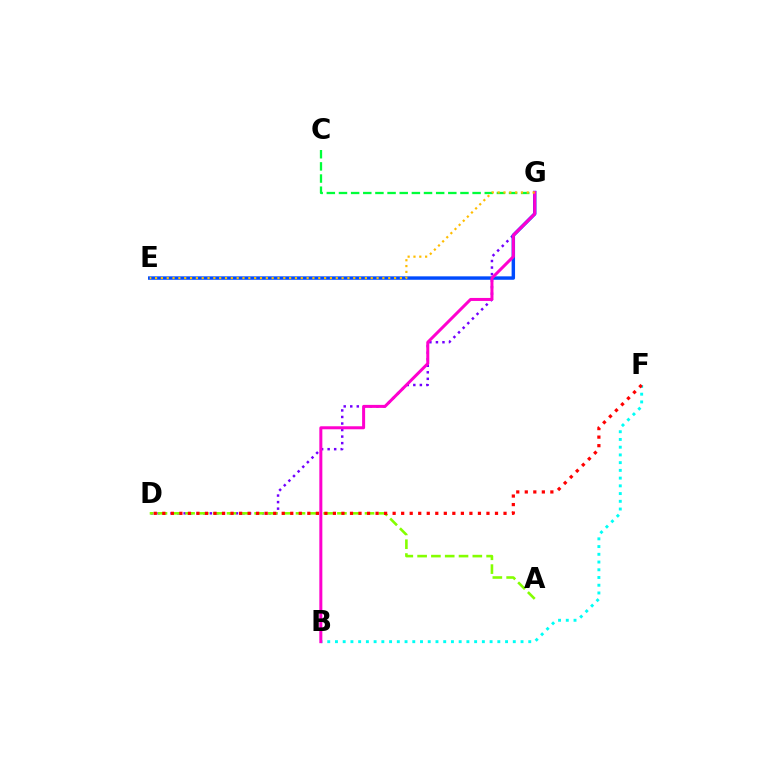{('B', 'F'): [{'color': '#00fff6', 'line_style': 'dotted', 'thickness': 2.1}], ('D', 'G'): [{'color': '#7200ff', 'line_style': 'dotted', 'thickness': 1.78}], ('A', 'D'): [{'color': '#84ff00', 'line_style': 'dashed', 'thickness': 1.88}], ('D', 'F'): [{'color': '#ff0000', 'line_style': 'dotted', 'thickness': 2.32}], ('E', 'G'): [{'color': '#004bff', 'line_style': 'solid', 'thickness': 2.47}, {'color': '#ffbd00', 'line_style': 'dotted', 'thickness': 1.58}], ('C', 'G'): [{'color': '#00ff39', 'line_style': 'dashed', 'thickness': 1.65}], ('B', 'G'): [{'color': '#ff00cf', 'line_style': 'solid', 'thickness': 2.16}]}